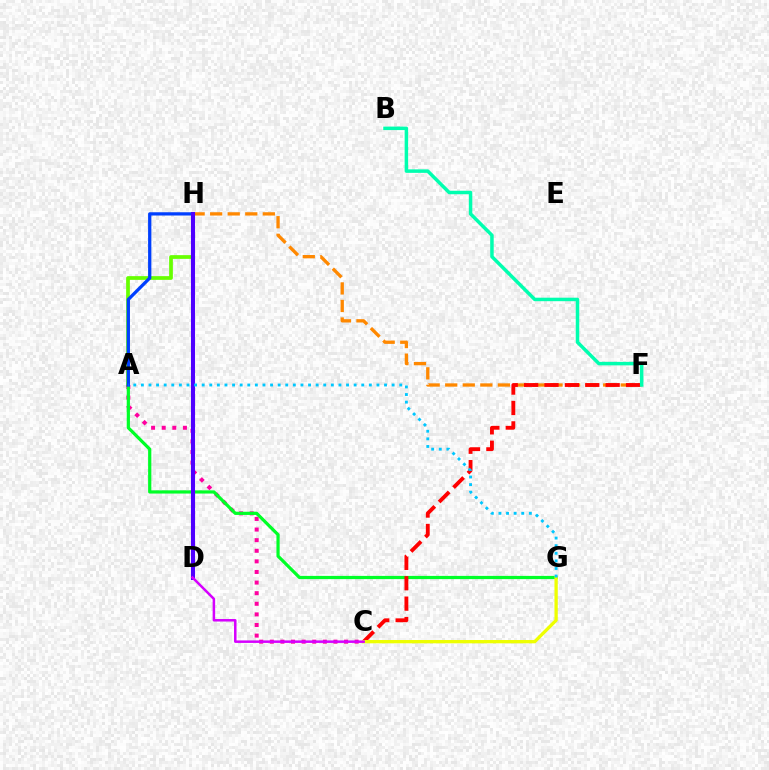{('A', 'H'): [{'color': '#66ff00', 'line_style': 'solid', 'thickness': 2.68}, {'color': '#003fff', 'line_style': 'solid', 'thickness': 2.35}], ('F', 'H'): [{'color': '#ff8800', 'line_style': 'dashed', 'thickness': 2.38}], ('A', 'C'): [{'color': '#ff00a0', 'line_style': 'dotted', 'thickness': 2.88}], ('A', 'G'): [{'color': '#00ff27', 'line_style': 'solid', 'thickness': 2.31}, {'color': '#00c7ff', 'line_style': 'dotted', 'thickness': 2.06}], ('C', 'F'): [{'color': '#ff0000', 'line_style': 'dashed', 'thickness': 2.77}], ('C', 'G'): [{'color': '#eeff00', 'line_style': 'solid', 'thickness': 2.37}], ('D', 'H'): [{'color': '#4f00ff', 'line_style': 'solid', 'thickness': 2.94}], ('C', 'D'): [{'color': '#d600ff', 'line_style': 'solid', 'thickness': 1.8}], ('B', 'F'): [{'color': '#00ffaf', 'line_style': 'solid', 'thickness': 2.51}]}